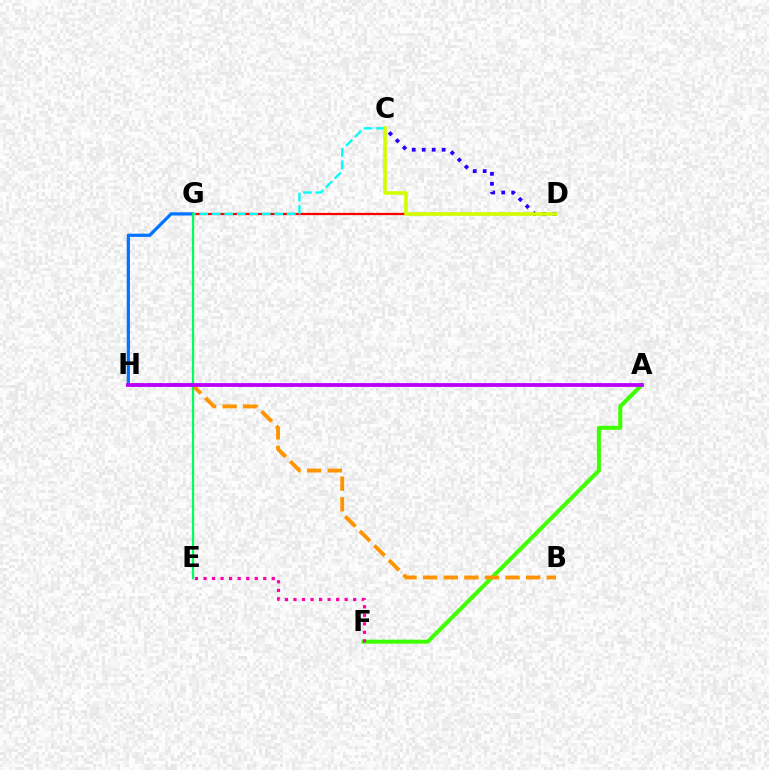{('A', 'F'): [{'color': '#3dff00', 'line_style': 'solid', 'thickness': 2.89}], ('G', 'H'): [{'color': '#0074ff', 'line_style': 'solid', 'thickness': 2.33}], ('B', 'H'): [{'color': '#ff9400', 'line_style': 'dashed', 'thickness': 2.8}], ('D', 'G'): [{'color': '#ff0000', 'line_style': 'solid', 'thickness': 1.63}], ('C', 'G'): [{'color': '#00fff6', 'line_style': 'dashed', 'thickness': 1.7}], ('E', 'G'): [{'color': '#00ff5c', 'line_style': 'solid', 'thickness': 1.62}], ('C', 'D'): [{'color': '#2500ff', 'line_style': 'dotted', 'thickness': 2.71}, {'color': '#d1ff00', 'line_style': 'solid', 'thickness': 2.6}], ('E', 'F'): [{'color': '#ff00ac', 'line_style': 'dotted', 'thickness': 2.32}], ('A', 'H'): [{'color': '#b900ff', 'line_style': 'solid', 'thickness': 2.72}]}